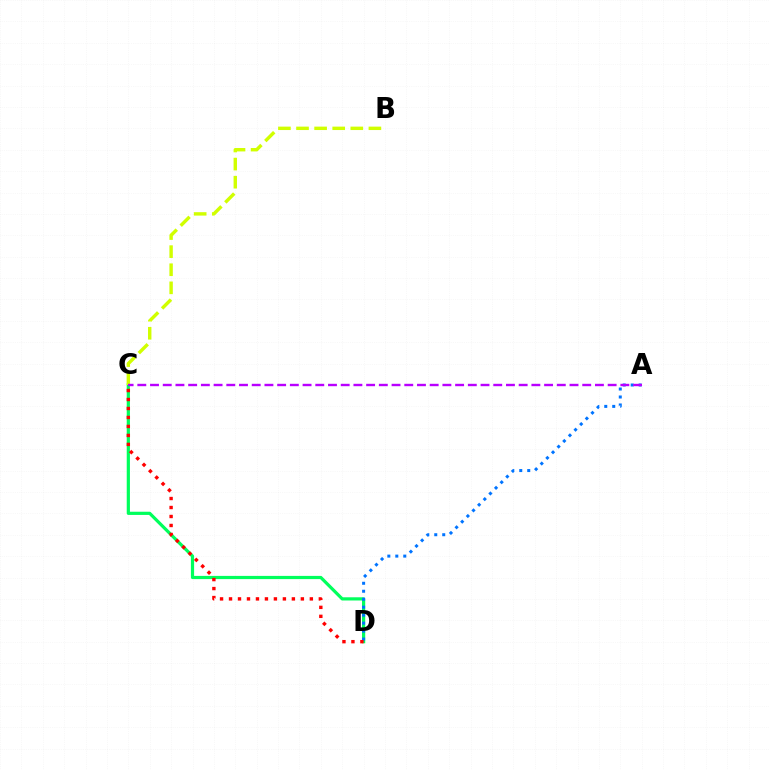{('C', 'D'): [{'color': '#00ff5c', 'line_style': 'solid', 'thickness': 2.31}, {'color': '#ff0000', 'line_style': 'dotted', 'thickness': 2.44}], ('B', 'C'): [{'color': '#d1ff00', 'line_style': 'dashed', 'thickness': 2.46}], ('A', 'D'): [{'color': '#0074ff', 'line_style': 'dotted', 'thickness': 2.17}], ('A', 'C'): [{'color': '#b900ff', 'line_style': 'dashed', 'thickness': 1.73}]}